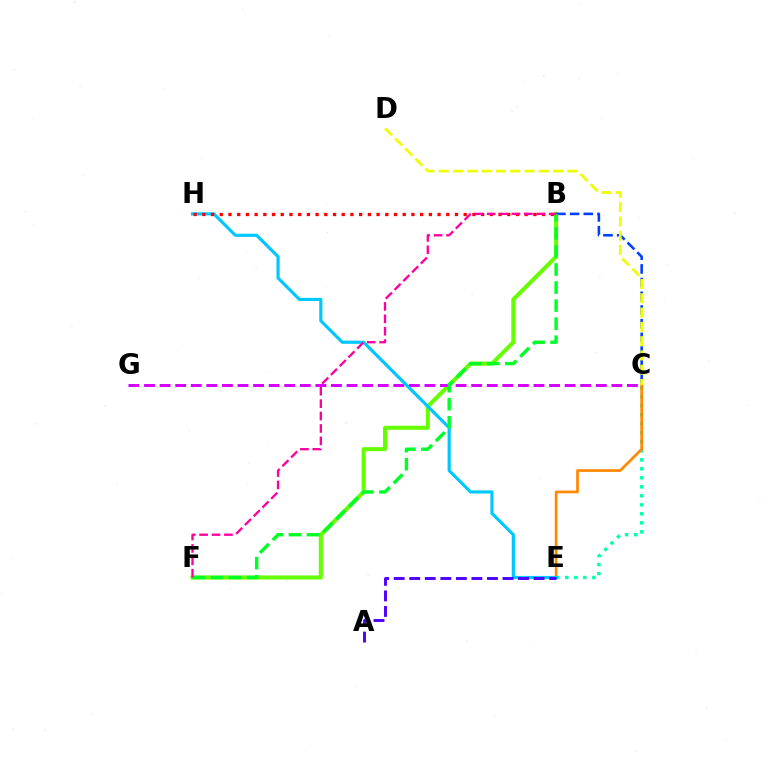{('C', 'E'): [{'color': '#00ffaf', 'line_style': 'dotted', 'thickness': 2.45}, {'color': '#ff8800', 'line_style': 'solid', 'thickness': 1.94}], ('B', 'F'): [{'color': '#66ff00', 'line_style': 'solid', 'thickness': 2.92}, {'color': '#00ff27', 'line_style': 'dashed', 'thickness': 2.45}, {'color': '#ff00a0', 'line_style': 'dashed', 'thickness': 1.68}], ('C', 'G'): [{'color': '#d600ff', 'line_style': 'dashed', 'thickness': 2.12}], ('E', 'H'): [{'color': '#00c7ff', 'line_style': 'solid', 'thickness': 2.28}], ('A', 'E'): [{'color': '#4f00ff', 'line_style': 'dashed', 'thickness': 2.11}], ('B', 'C'): [{'color': '#003fff', 'line_style': 'dashed', 'thickness': 1.86}], ('B', 'H'): [{'color': '#ff0000', 'line_style': 'dotted', 'thickness': 2.37}], ('C', 'D'): [{'color': '#eeff00', 'line_style': 'dashed', 'thickness': 1.94}]}